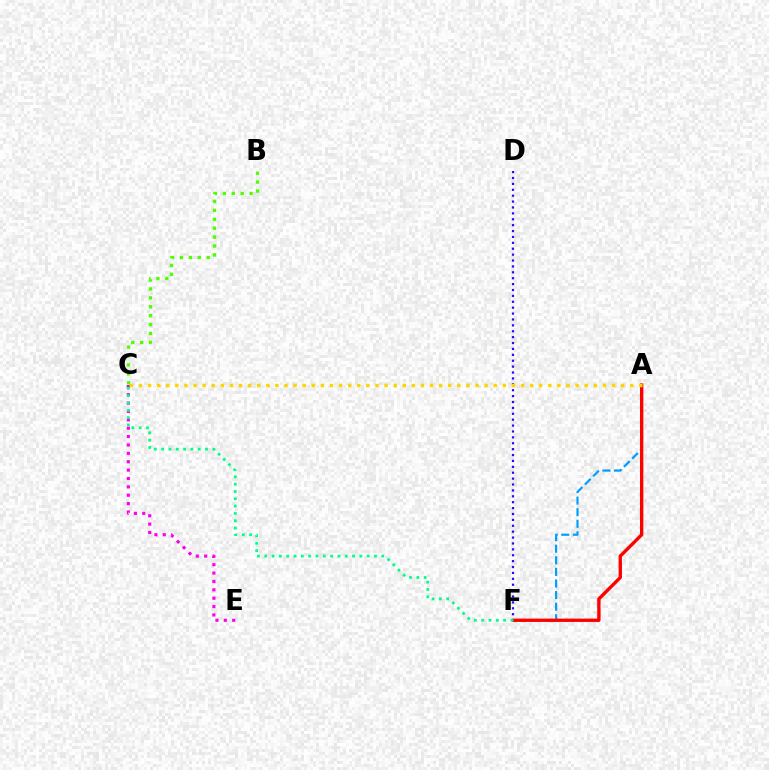{('D', 'F'): [{'color': '#3700ff', 'line_style': 'dotted', 'thickness': 1.6}], ('C', 'E'): [{'color': '#ff00ed', 'line_style': 'dotted', 'thickness': 2.28}], ('A', 'F'): [{'color': '#009eff', 'line_style': 'dashed', 'thickness': 1.57}, {'color': '#ff0000', 'line_style': 'solid', 'thickness': 2.4}], ('C', 'F'): [{'color': '#00ff86', 'line_style': 'dotted', 'thickness': 1.99}], ('A', 'C'): [{'color': '#ffd500', 'line_style': 'dotted', 'thickness': 2.47}], ('B', 'C'): [{'color': '#4fff00', 'line_style': 'dotted', 'thickness': 2.42}]}